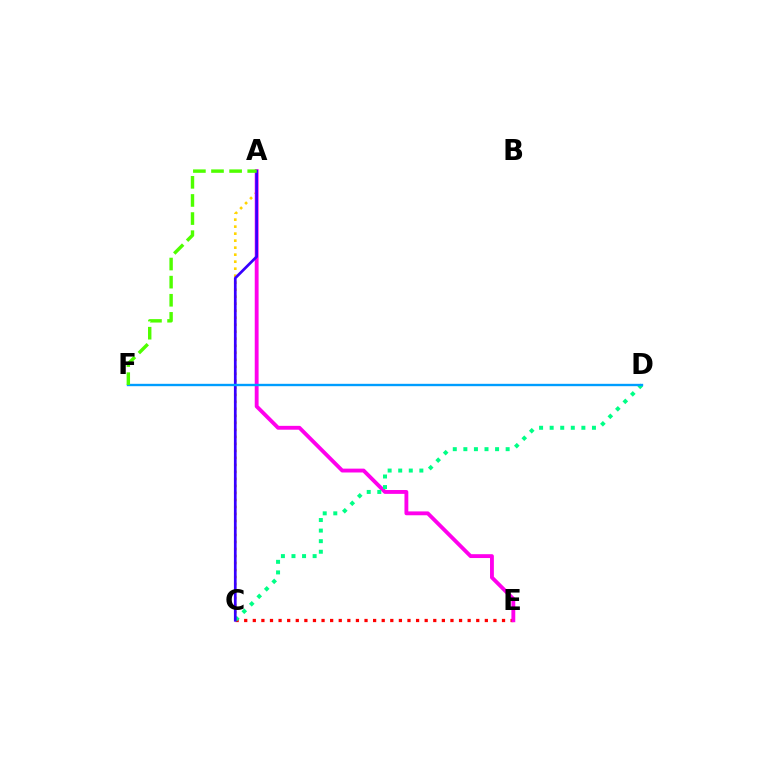{('C', 'E'): [{'color': '#ff0000', 'line_style': 'dotted', 'thickness': 2.33}], ('A', 'C'): [{'color': '#ffd500', 'line_style': 'dotted', 'thickness': 1.9}, {'color': '#3700ff', 'line_style': 'solid', 'thickness': 1.95}], ('A', 'E'): [{'color': '#ff00ed', 'line_style': 'solid', 'thickness': 2.78}], ('C', 'D'): [{'color': '#00ff86', 'line_style': 'dotted', 'thickness': 2.87}], ('D', 'F'): [{'color': '#009eff', 'line_style': 'solid', 'thickness': 1.7}], ('A', 'F'): [{'color': '#4fff00', 'line_style': 'dashed', 'thickness': 2.46}]}